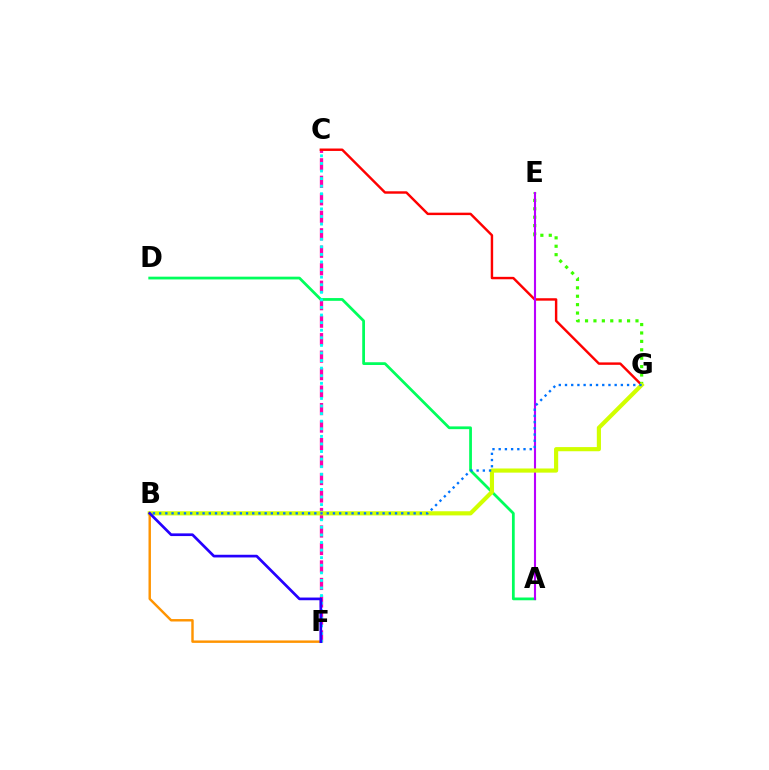{('C', 'F'): [{'color': '#ff00ac', 'line_style': 'dashed', 'thickness': 2.38}, {'color': '#00fff6', 'line_style': 'dotted', 'thickness': 2.06}], ('A', 'D'): [{'color': '#00ff5c', 'line_style': 'solid', 'thickness': 1.99}], ('C', 'G'): [{'color': '#ff0000', 'line_style': 'solid', 'thickness': 1.75}], ('E', 'G'): [{'color': '#3dff00', 'line_style': 'dotted', 'thickness': 2.28}], ('A', 'E'): [{'color': '#b900ff', 'line_style': 'solid', 'thickness': 1.52}], ('B', 'G'): [{'color': '#d1ff00', 'line_style': 'solid', 'thickness': 2.99}, {'color': '#0074ff', 'line_style': 'dotted', 'thickness': 1.69}], ('B', 'F'): [{'color': '#ff9400', 'line_style': 'solid', 'thickness': 1.75}, {'color': '#2500ff', 'line_style': 'solid', 'thickness': 1.94}]}